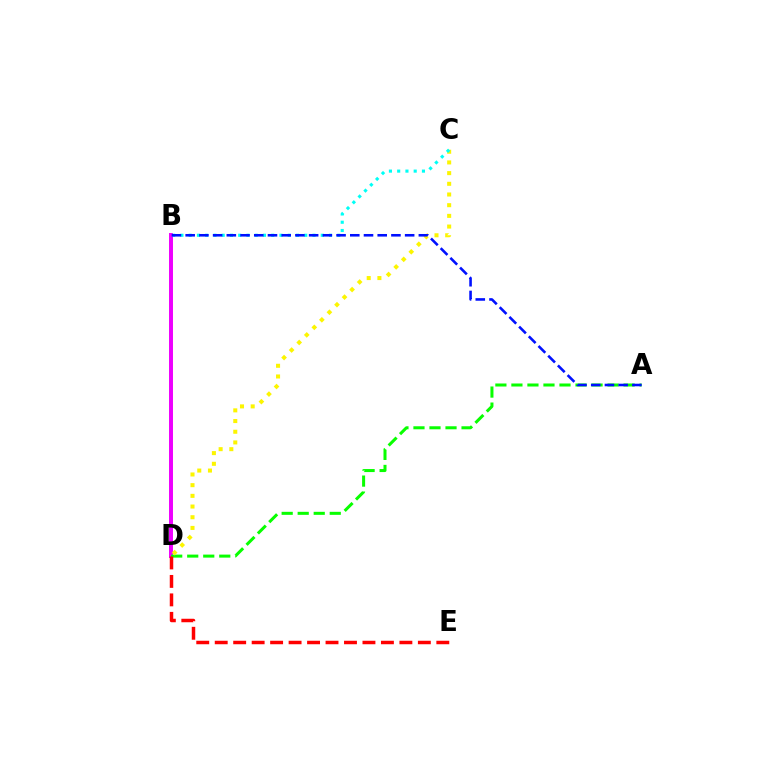{('B', 'D'): [{'color': '#ee00ff', 'line_style': 'solid', 'thickness': 2.85}], ('A', 'D'): [{'color': '#08ff00', 'line_style': 'dashed', 'thickness': 2.18}], ('D', 'E'): [{'color': '#ff0000', 'line_style': 'dashed', 'thickness': 2.51}], ('C', 'D'): [{'color': '#fcf500', 'line_style': 'dotted', 'thickness': 2.9}], ('B', 'C'): [{'color': '#00fff6', 'line_style': 'dotted', 'thickness': 2.24}], ('A', 'B'): [{'color': '#0010ff', 'line_style': 'dashed', 'thickness': 1.86}]}